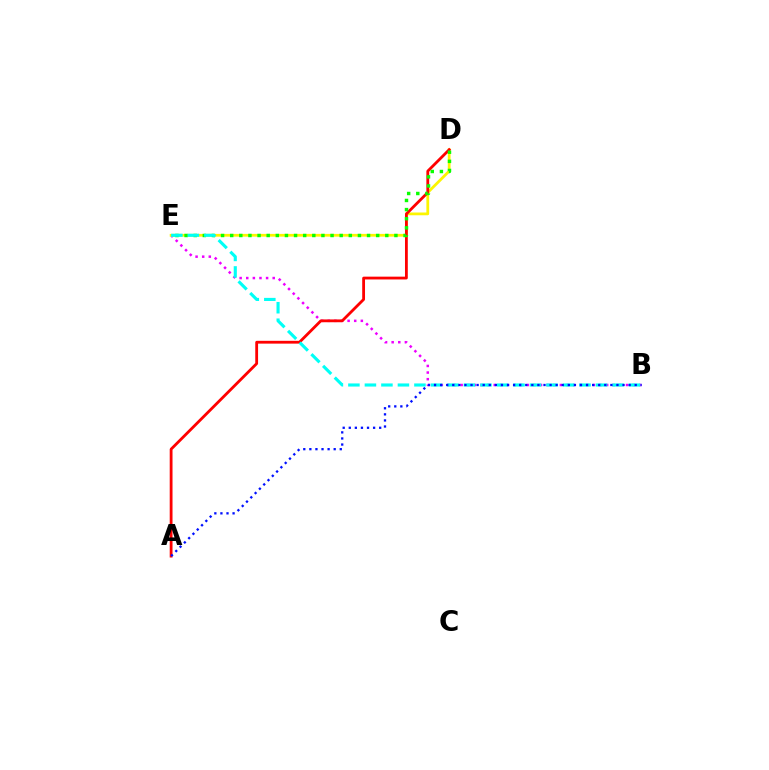{('B', 'E'): [{'color': '#ee00ff', 'line_style': 'dotted', 'thickness': 1.8}, {'color': '#00fff6', 'line_style': 'dashed', 'thickness': 2.24}], ('D', 'E'): [{'color': '#fcf500', 'line_style': 'solid', 'thickness': 1.99}, {'color': '#08ff00', 'line_style': 'dotted', 'thickness': 2.48}], ('A', 'D'): [{'color': '#ff0000', 'line_style': 'solid', 'thickness': 2.02}], ('A', 'B'): [{'color': '#0010ff', 'line_style': 'dotted', 'thickness': 1.65}]}